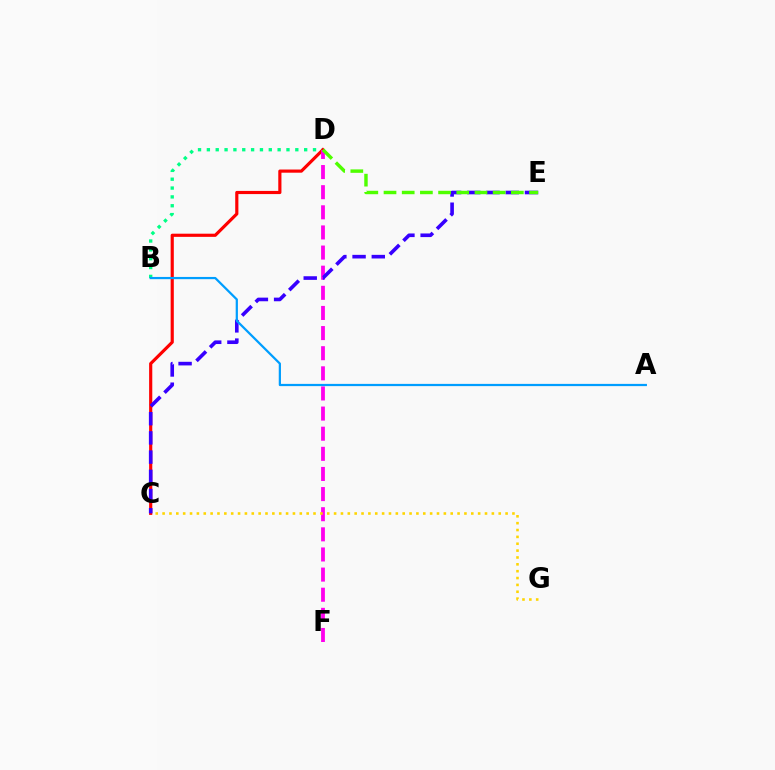{('B', 'D'): [{'color': '#00ff86', 'line_style': 'dotted', 'thickness': 2.4}], ('C', 'D'): [{'color': '#ff0000', 'line_style': 'solid', 'thickness': 2.28}], ('D', 'F'): [{'color': '#ff00ed', 'line_style': 'dashed', 'thickness': 2.73}], ('C', 'G'): [{'color': '#ffd500', 'line_style': 'dotted', 'thickness': 1.86}], ('C', 'E'): [{'color': '#3700ff', 'line_style': 'dashed', 'thickness': 2.61}], ('D', 'E'): [{'color': '#4fff00', 'line_style': 'dashed', 'thickness': 2.47}], ('A', 'B'): [{'color': '#009eff', 'line_style': 'solid', 'thickness': 1.6}]}